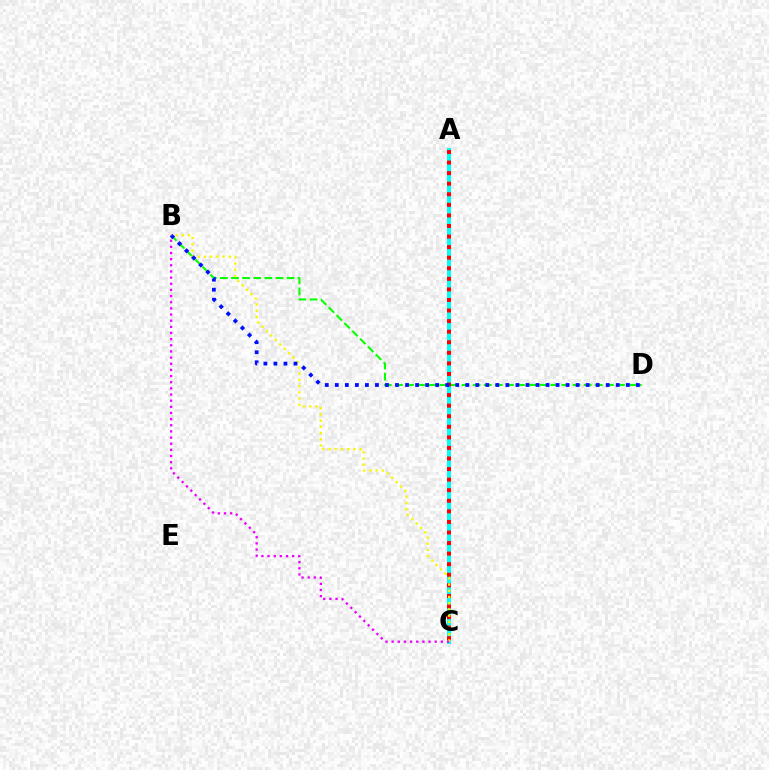{('A', 'C'): [{'color': '#00fff6', 'line_style': 'solid', 'thickness': 2.87}, {'color': '#ff0000', 'line_style': 'dotted', 'thickness': 2.87}], ('B', 'D'): [{'color': '#08ff00', 'line_style': 'dashed', 'thickness': 1.51}, {'color': '#0010ff', 'line_style': 'dotted', 'thickness': 2.73}], ('B', 'C'): [{'color': '#fcf500', 'line_style': 'dotted', 'thickness': 1.69}, {'color': '#ee00ff', 'line_style': 'dotted', 'thickness': 1.67}]}